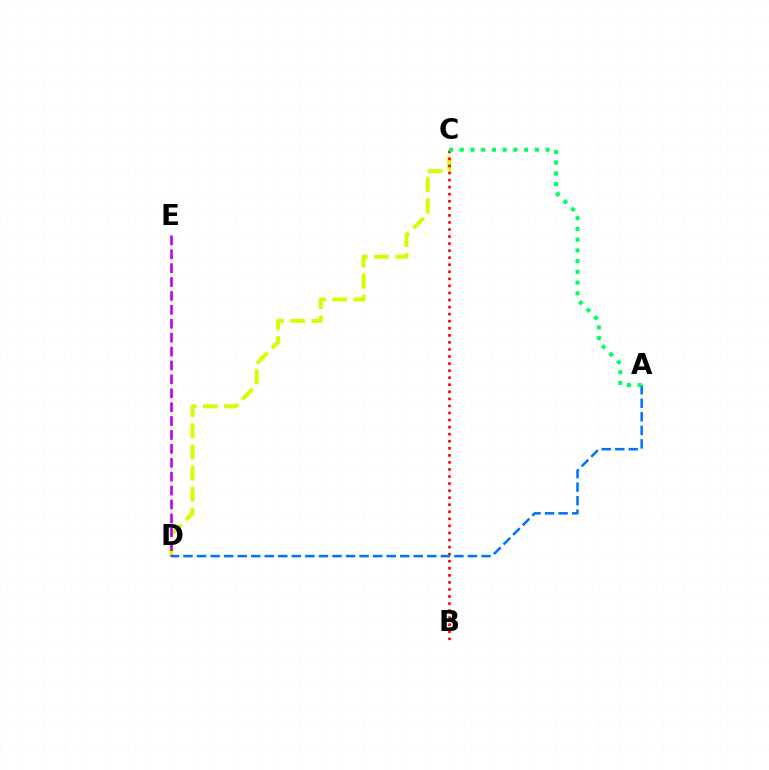{('C', 'D'): [{'color': '#d1ff00', 'line_style': 'dashed', 'thickness': 2.87}], ('B', 'C'): [{'color': '#ff0000', 'line_style': 'dotted', 'thickness': 1.92}], ('A', 'D'): [{'color': '#0074ff', 'line_style': 'dashed', 'thickness': 1.84}], ('D', 'E'): [{'color': '#b900ff', 'line_style': 'dashed', 'thickness': 1.89}], ('A', 'C'): [{'color': '#00ff5c', 'line_style': 'dotted', 'thickness': 2.92}]}